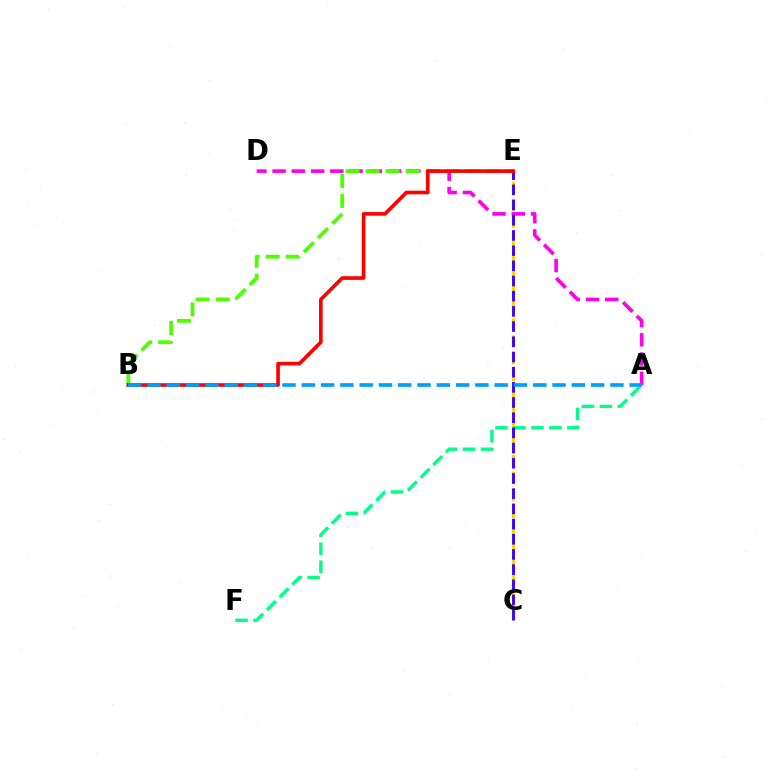{('C', 'E'): [{'color': '#ffd500', 'line_style': 'dashed', 'thickness': 2.32}, {'color': '#3700ff', 'line_style': 'dashed', 'thickness': 2.06}], ('A', 'F'): [{'color': '#00ff86', 'line_style': 'dashed', 'thickness': 2.44}], ('A', 'D'): [{'color': '#ff00ed', 'line_style': 'dashed', 'thickness': 2.61}], ('B', 'E'): [{'color': '#4fff00', 'line_style': 'dashed', 'thickness': 2.72}, {'color': '#ff0000', 'line_style': 'solid', 'thickness': 2.62}], ('A', 'B'): [{'color': '#009eff', 'line_style': 'dashed', 'thickness': 2.62}]}